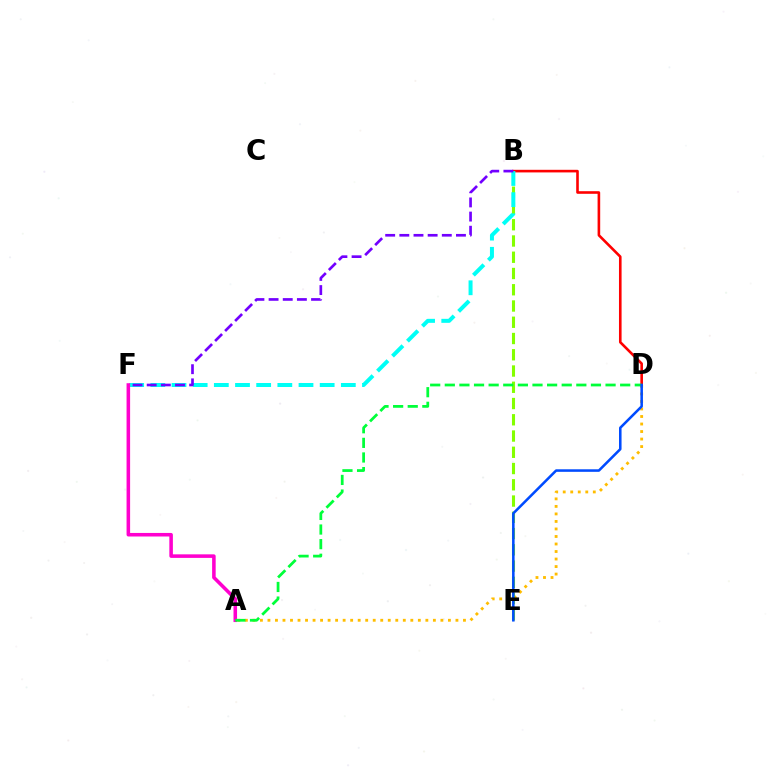{('A', 'D'): [{'color': '#ffbd00', 'line_style': 'dotted', 'thickness': 2.04}, {'color': '#00ff39', 'line_style': 'dashed', 'thickness': 1.99}], ('B', 'D'): [{'color': '#ff0000', 'line_style': 'solid', 'thickness': 1.88}], ('B', 'E'): [{'color': '#84ff00', 'line_style': 'dashed', 'thickness': 2.21}], ('B', 'F'): [{'color': '#00fff6', 'line_style': 'dashed', 'thickness': 2.88}, {'color': '#7200ff', 'line_style': 'dashed', 'thickness': 1.92}], ('A', 'F'): [{'color': '#ff00cf', 'line_style': 'solid', 'thickness': 2.56}], ('D', 'E'): [{'color': '#004bff', 'line_style': 'solid', 'thickness': 1.83}]}